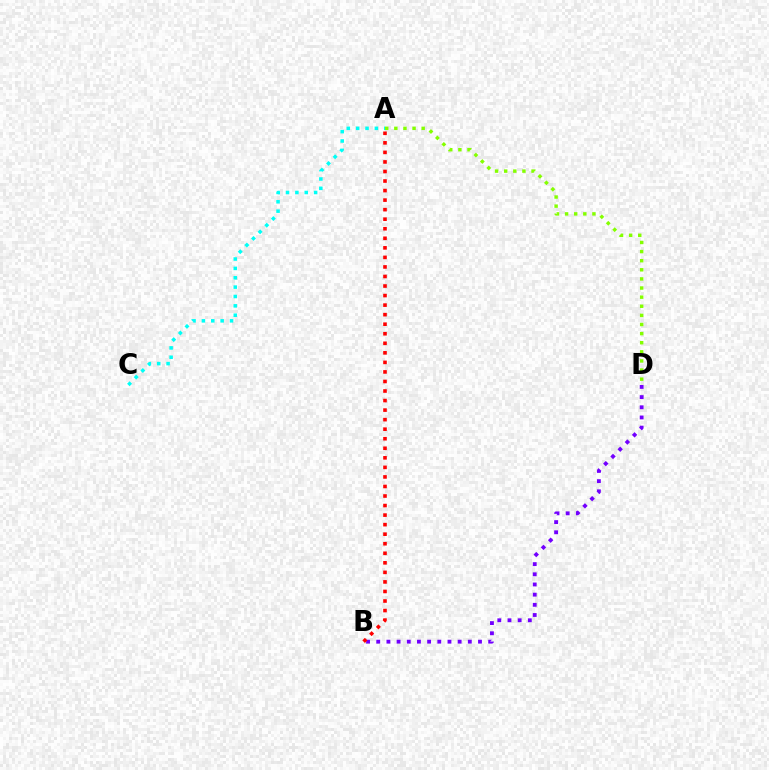{('B', 'D'): [{'color': '#7200ff', 'line_style': 'dotted', 'thickness': 2.76}], ('A', 'B'): [{'color': '#ff0000', 'line_style': 'dotted', 'thickness': 2.59}], ('A', 'D'): [{'color': '#84ff00', 'line_style': 'dotted', 'thickness': 2.48}], ('A', 'C'): [{'color': '#00fff6', 'line_style': 'dotted', 'thickness': 2.55}]}